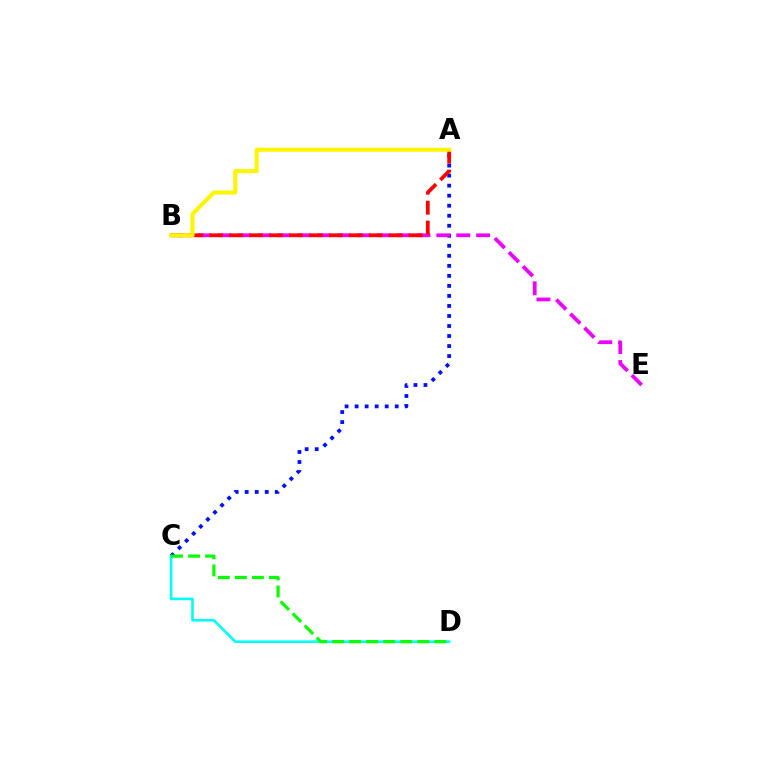{('A', 'C'): [{'color': '#0010ff', 'line_style': 'dotted', 'thickness': 2.72}], ('B', 'E'): [{'color': '#ee00ff', 'line_style': 'dashed', 'thickness': 2.7}], ('A', 'B'): [{'color': '#ff0000', 'line_style': 'dashed', 'thickness': 2.71}, {'color': '#fcf500', 'line_style': 'solid', 'thickness': 2.92}], ('C', 'D'): [{'color': '#00fff6', 'line_style': 'solid', 'thickness': 1.88}, {'color': '#08ff00', 'line_style': 'dashed', 'thickness': 2.31}]}